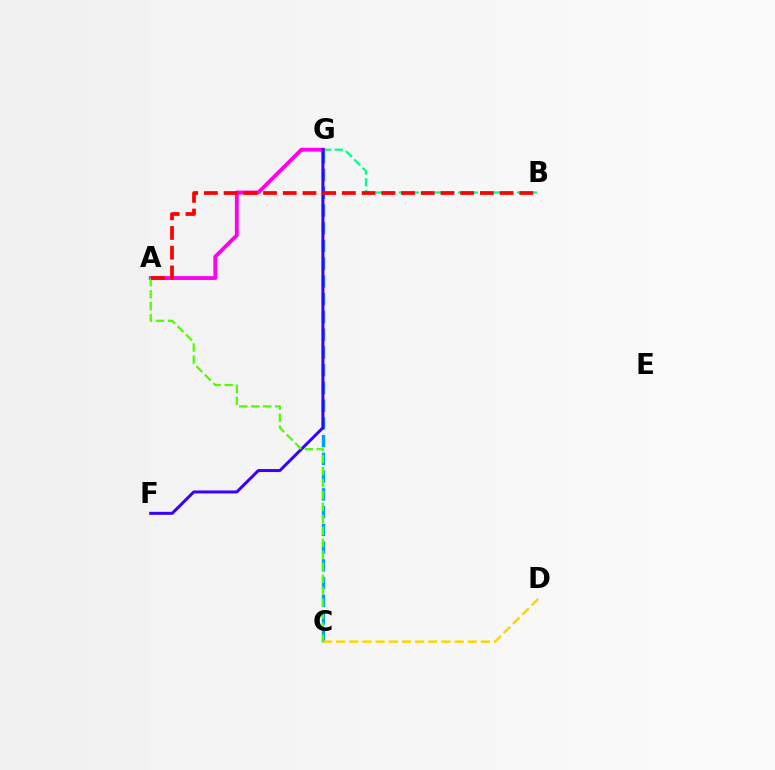{('C', 'G'): [{'color': '#009eff', 'line_style': 'dashed', 'thickness': 2.41}], ('C', 'D'): [{'color': '#ffd500', 'line_style': 'dashed', 'thickness': 1.79}], ('B', 'G'): [{'color': '#00ff86', 'line_style': 'dashed', 'thickness': 1.6}], ('A', 'G'): [{'color': '#ff00ed', 'line_style': 'solid', 'thickness': 2.76}], ('F', 'G'): [{'color': '#3700ff', 'line_style': 'solid', 'thickness': 2.15}], ('A', 'C'): [{'color': '#4fff00', 'line_style': 'dashed', 'thickness': 1.63}], ('A', 'B'): [{'color': '#ff0000', 'line_style': 'dashed', 'thickness': 2.68}]}